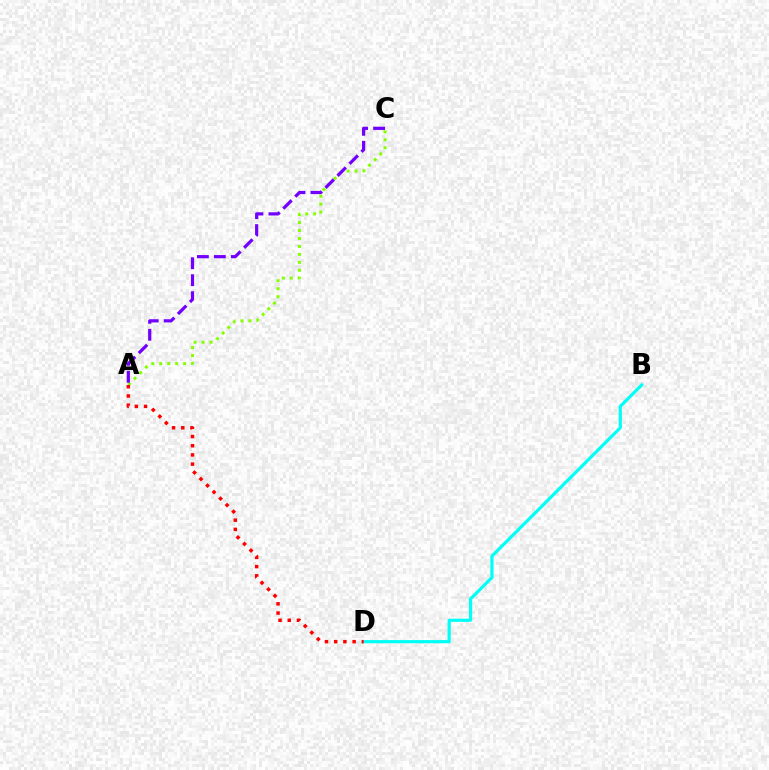{('A', 'C'): [{'color': '#84ff00', 'line_style': 'dotted', 'thickness': 2.16}, {'color': '#7200ff', 'line_style': 'dashed', 'thickness': 2.3}], ('B', 'D'): [{'color': '#00fff6', 'line_style': 'solid', 'thickness': 2.28}], ('A', 'D'): [{'color': '#ff0000', 'line_style': 'dotted', 'thickness': 2.5}]}